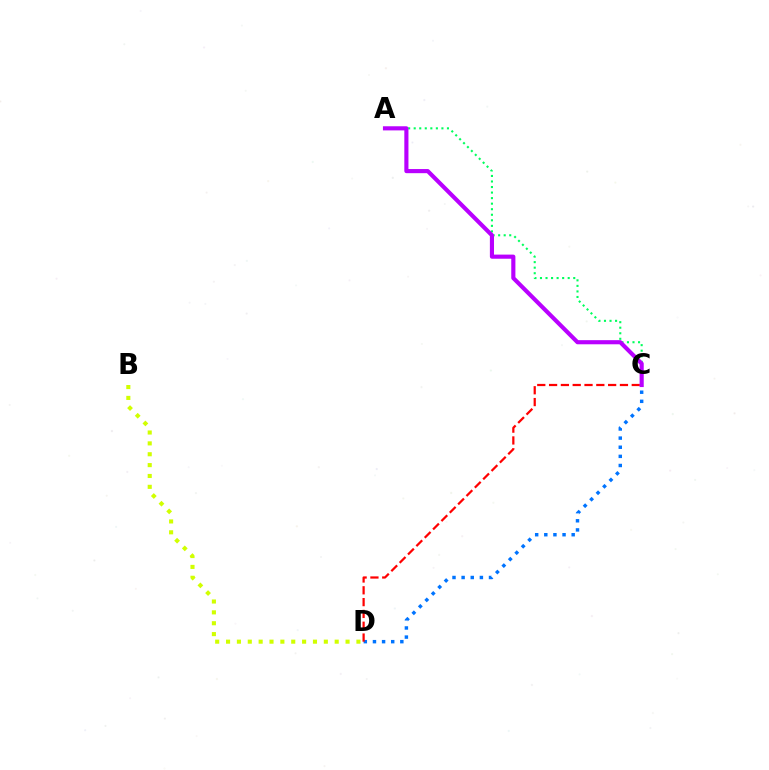{('B', 'D'): [{'color': '#d1ff00', 'line_style': 'dotted', 'thickness': 2.95}], ('C', 'D'): [{'color': '#0074ff', 'line_style': 'dotted', 'thickness': 2.48}, {'color': '#ff0000', 'line_style': 'dashed', 'thickness': 1.6}], ('A', 'C'): [{'color': '#00ff5c', 'line_style': 'dotted', 'thickness': 1.51}, {'color': '#b900ff', 'line_style': 'solid', 'thickness': 2.97}]}